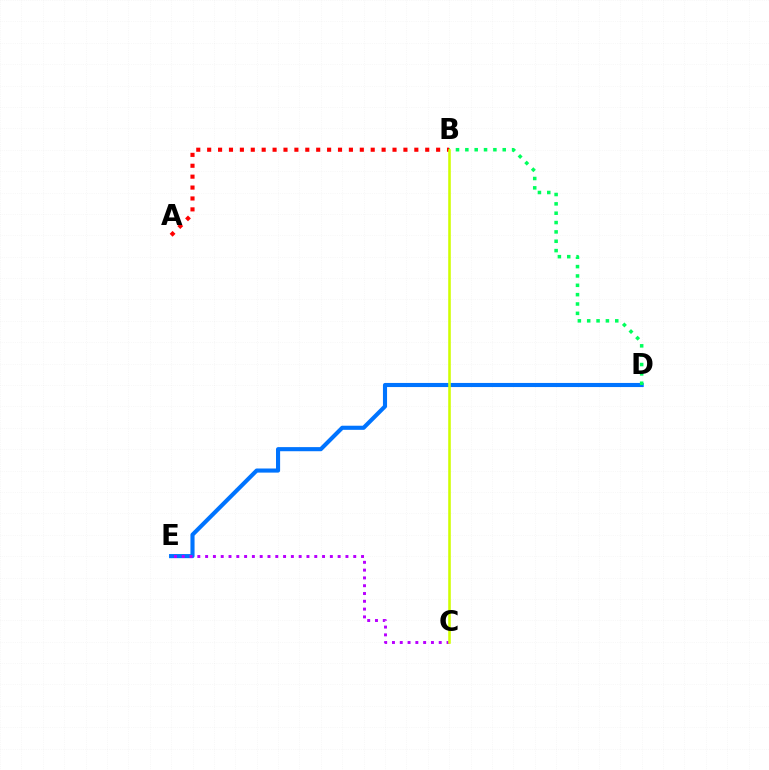{('D', 'E'): [{'color': '#0074ff', 'line_style': 'solid', 'thickness': 2.96}], ('A', 'B'): [{'color': '#ff0000', 'line_style': 'dotted', 'thickness': 2.96}], ('B', 'D'): [{'color': '#00ff5c', 'line_style': 'dotted', 'thickness': 2.54}], ('C', 'E'): [{'color': '#b900ff', 'line_style': 'dotted', 'thickness': 2.12}], ('B', 'C'): [{'color': '#d1ff00', 'line_style': 'solid', 'thickness': 1.85}]}